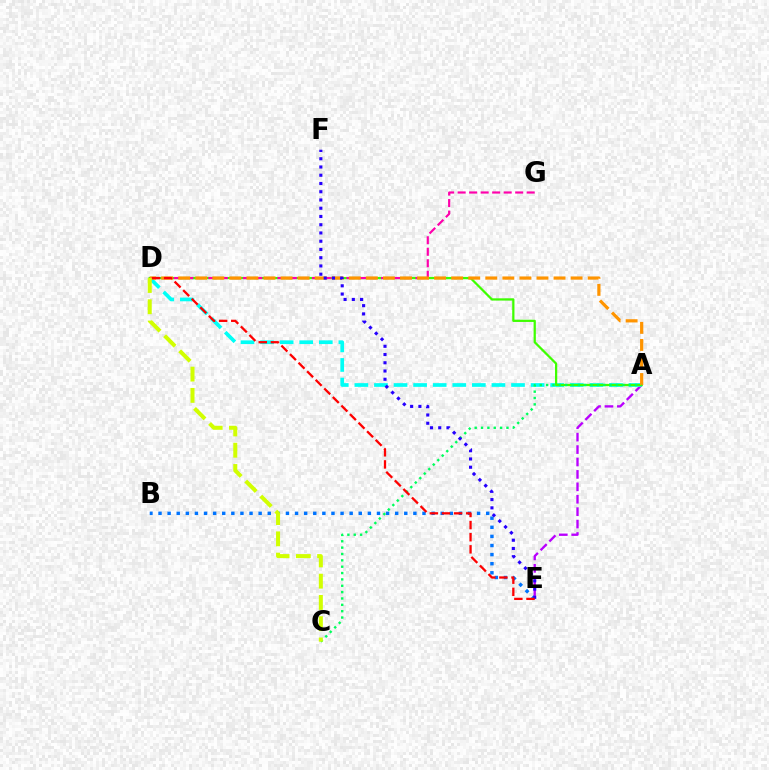{('B', 'E'): [{'color': '#0074ff', 'line_style': 'dotted', 'thickness': 2.47}], ('A', 'E'): [{'color': '#b900ff', 'line_style': 'dashed', 'thickness': 1.69}], ('A', 'D'): [{'color': '#00fff6', 'line_style': 'dashed', 'thickness': 2.66}, {'color': '#3dff00', 'line_style': 'solid', 'thickness': 1.62}, {'color': '#ff9400', 'line_style': 'dashed', 'thickness': 2.32}], ('D', 'G'): [{'color': '#ff00ac', 'line_style': 'dashed', 'thickness': 1.56}], ('A', 'C'): [{'color': '#00ff5c', 'line_style': 'dotted', 'thickness': 1.73}], ('E', 'F'): [{'color': '#2500ff', 'line_style': 'dotted', 'thickness': 2.24}], ('D', 'E'): [{'color': '#ff0000', 'line_style': 'dashed', 'thickness': 1.65}], ('C', 'D'): [{'color': '#d1ff00', 'line_style': 'dashed', 'thickness': 2.89}]}